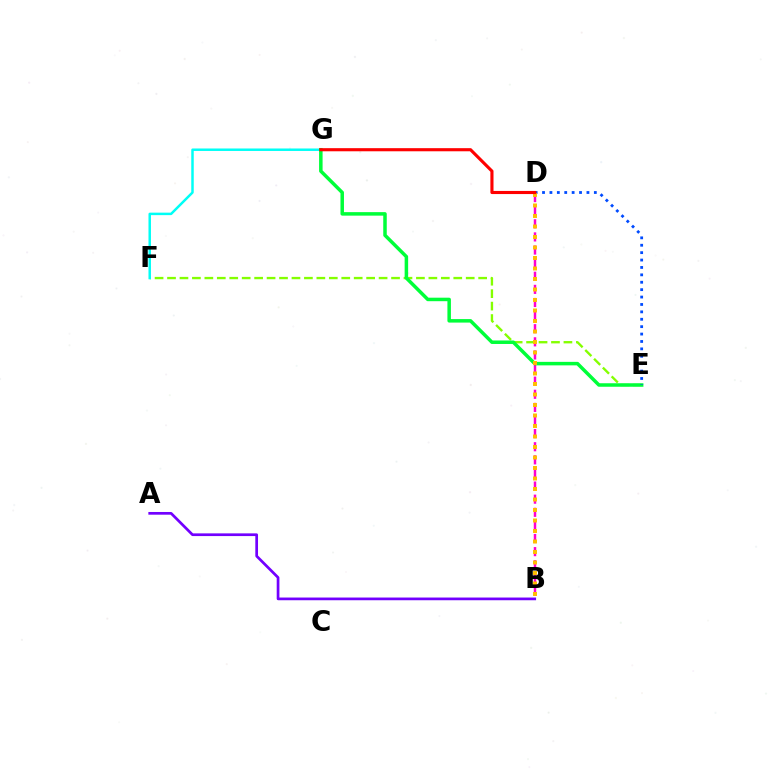{('B', 'D'): [{'color': '#ff00cf', 'line_style': 'dashed', 'thickness': 1.78}, {'color': '#ffbd00', 'line_style': 'dotted', 'thickness': 2.85}], ('E', 'F'): [{'color': '#84ff00', 'line_style': 'dashed', 'thickness': 1.69}], ('F', 'G'): [{'color': '#00fff6', 'line_style': 'solid', 'thickness': 1.79}], ('E', 'G'): [{'color': '#00ff39', 'line_style': 'solid', 'thickness': 2.52}], ('D', 'E'): [{'color': '#004bff', 'line_style': 'dotted', 'thickness': 2.01}], ('A', 'B'): [{'color': '#7200ff', 'line_style': 'solid', 'thickness': 1.95}], ('D', 'G'): [{'color': '#ff0000', 'line_style': 'solid', 'thickness': 2.25}]}